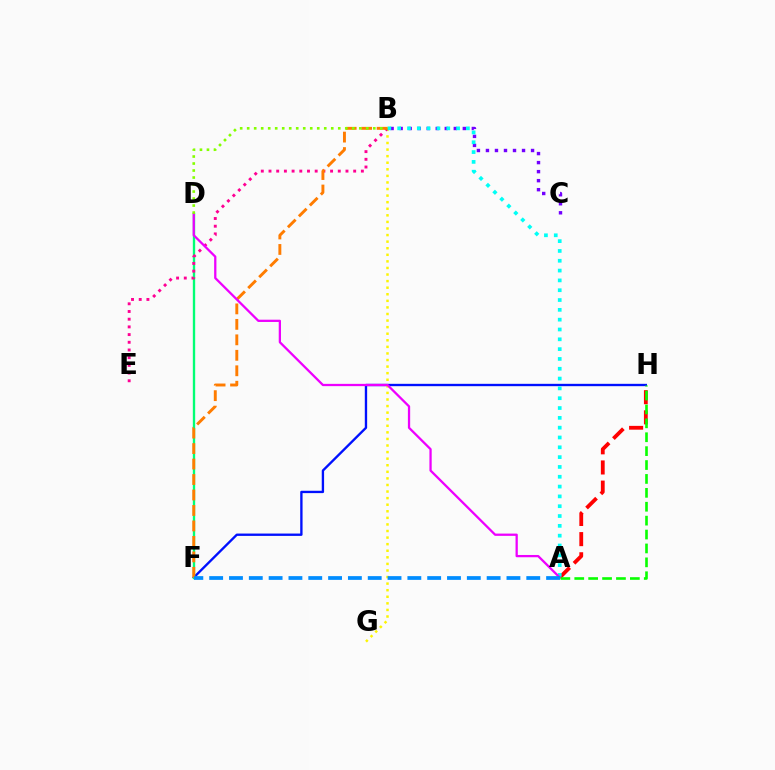{('F', 'H'): [{'color': '#0010ff', 'line_style': 'solid', 'thickness': 1.69}], ('B', 'C'): [{'color': '#7200ff', 'line_style': 'dotted', 'thickness': 2.45}], ('B', 'G'): [{'color': '#fcf500', 'line_style': 'dotted', 'thickness': 1.79}], ('D', 'F'): [{'color': '#00ff74', 'line_style': 'solid', 'thickness': 1.69}], ('B', 'E'): [{'color': '#ff0094', 'line_style': 'dotted', 'thickness': 2.09}], ('A', 'H'): [{'color': '#ff0000', 'line_style': 'dashed', 'thickness': 2.74}, {'color': '#08ff00', 'line_style': 'dashed', 'thickness': 1.89}], ('A', 'B'): [{'color': '#00fff6', 'line_style': 'dotted', 'thickness': 2.67}], ('B', 'F'): [{'color': '#ff7c00', 'line_style': 'dashed', 'thickness': 2.1}], ('A', 'D'): [{'color': '#ee00ff', 'line_style': 'solid', 'thickness': 1.64}], ('A', 'F'): [{'color': '#008cff', 'line_style': 'dashed', 'thickness': 2.69}], ('B', 'D'): [{'color': '#84ff00', 'line_style': 'dotted', 'thickness': 1.9}]}